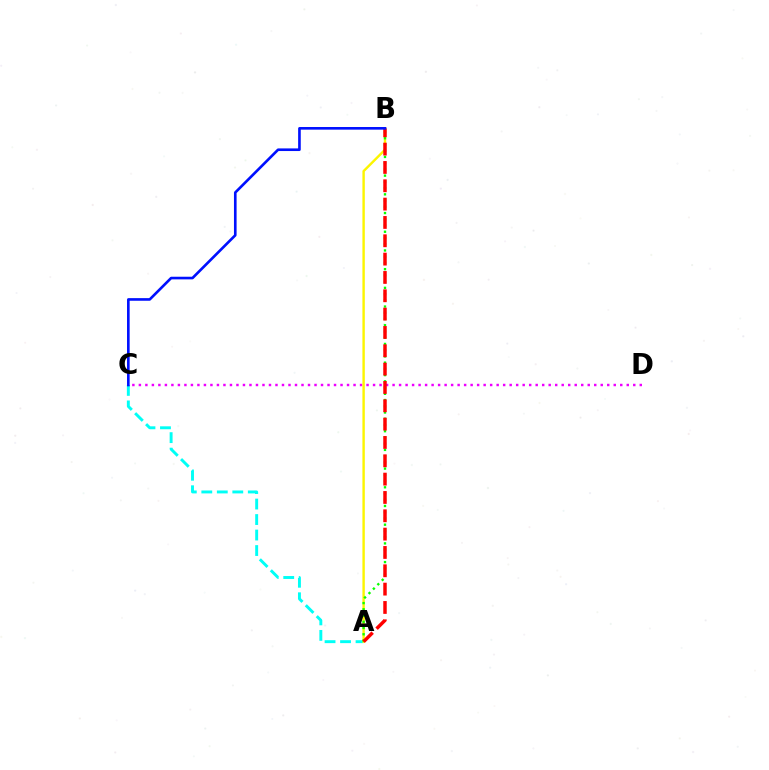{('C', 'D'): [{'color': '#ee00ff', 'line_style': 'dotted', 'thickness': 1.77}], ('A', 'C'): [{'color': '#00fff6', 'line_style': 'dashed', 'thickness': 2.1}], ('A', 'B'): [{'color': '#fcf500', 'line_style': 'solid', 'thickness': 1.74}, {'color': '#08ff00', 'line_style': 'dotted', 'thickness': 1.69}, {'color': '#ff0000', 'line_style': 'dashed', 'thickness': 2.49}], ('B', 'C'): [{'color': '#0010ff', 'line_style': 'solid', 'thickness': 1.89}]}